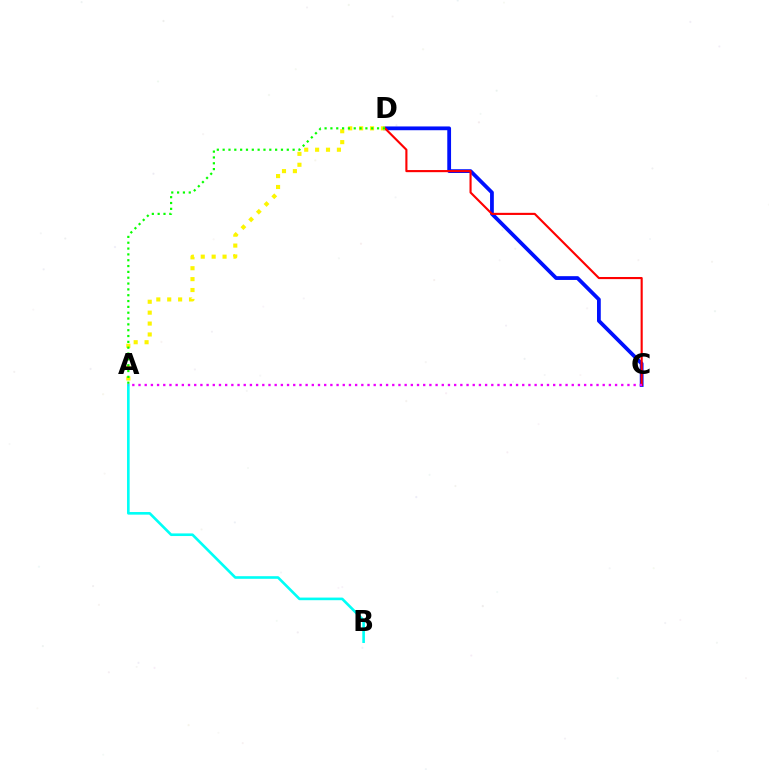{('A', 'B'): [{'color': '#00fff6', 'line_style': 'solid', 'thickness': 1.89}], ('C', 'D'): [{'color': '#0010ff', 'line_style': 'solid', 'thickness': 2.72}, {'color': '#ff0000', 'line_style': 'solid', 'thickness': 1.53}], ('A', 'D'): [{'color': '#fcf500', 'line_style': 'dotted', 'thickness': 2.96}, {'color': '#08ff00', 'line_style': 'dotted', 'thickness': 1.58}], ('A', 'C'): [{'color': '#ee00ff', 'line_style': 'dotted', 'thickness': 1.68}]}